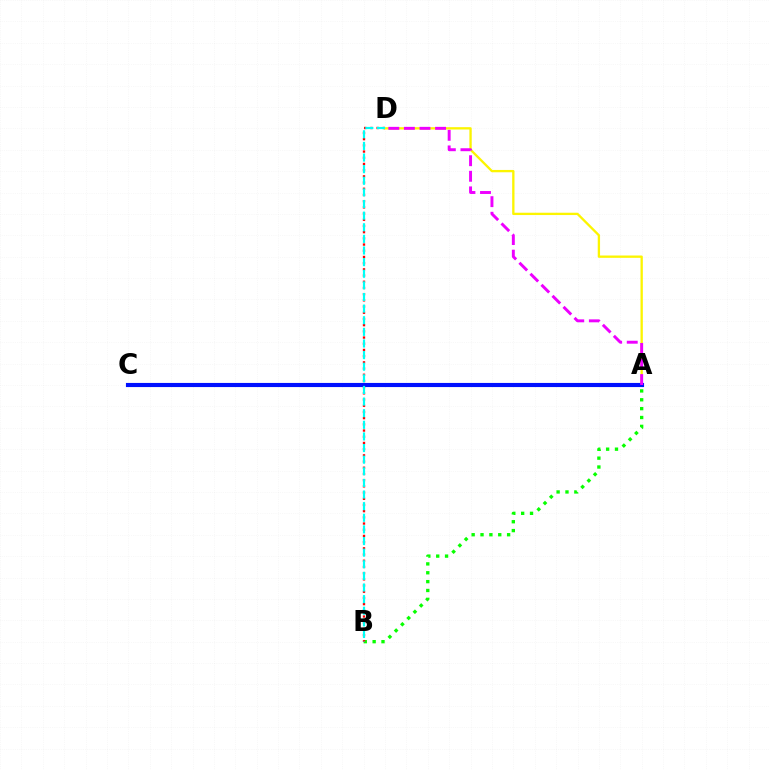{('A', 'D'): [{'color': '#fcf500', 'line_style': 'solid', 'thickness': 1.67}, {'color': '#ee00ff', 'line_style': 'dashed', 'thickness': 2.12}], ('A', 'C'): [{'color': '#0010ff', 'line_style': 'solid', 'thickness': 2.97}], ('A', 'B'): [{'color': '#08ff00', 'line_style': 'dotted', 'thickness': 2.41}], ('B', 'D'): [{'color': '#ff0000', 'line_style': 'dotted', 'thickness': 1.68}, {'color': '#00fff6', 'line_style': 'dashed', 'thickness': 1.58}]}